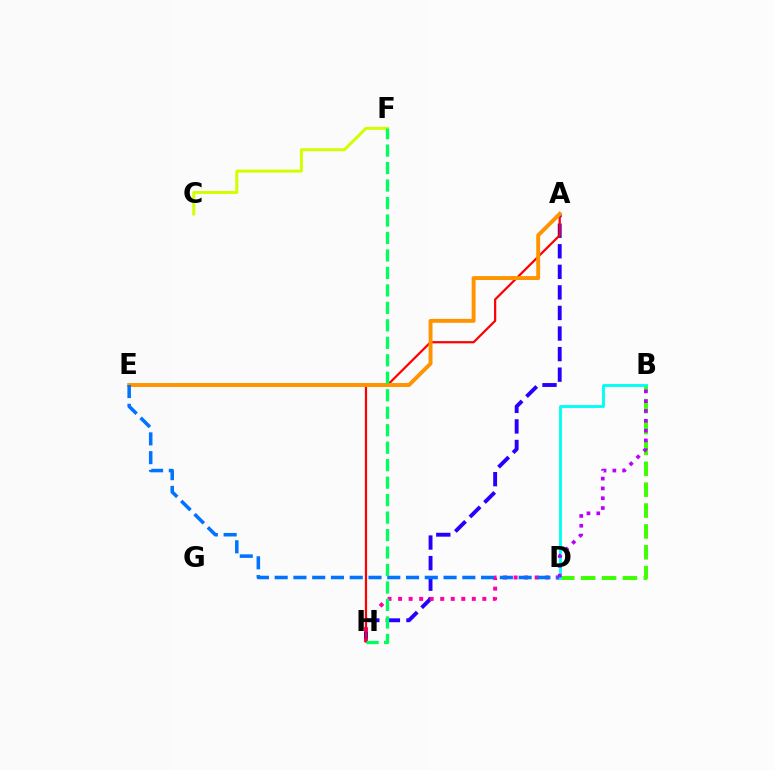{('A', 'H'): [{'color': '#2500ff', 'line_style': 'dashed', 'thickness': 2.79}, {'color': '#ff0000', 'line_style': 'solid', 'thickness': 1.6}], ('C', 'F'): [{'color': '#d1ff00', 'line_style': 'solid', 'thickness': 2.16}], ('D', 'H'): [{'color': '#ff00ac', 'line_style': 'dotted', 'thickness': 2.86}], ('A', 'E'): [{'color': '#ff9400', 'line_style': 'solid', 'thickness': 2.82}], ('D', 'E'): [{'color': '#0074ff', 'line_style': 'dashed', 'thickness': 2.55}], ('B', 'D'): [{'color': '#3dff00', 'line_style': 'dashed', 'thickness': 2.84}, {'color': '#00fff6', 'line_style': 'solid', 'thickness': 2.06}, {'color': '#b900ff', 'line_style': 'dotted', 'thickness': 2.67}], ('F', 'H'): [{'color': '#00ff5c', 'line_style': 'dashed', 'thickness': 2.37}]}